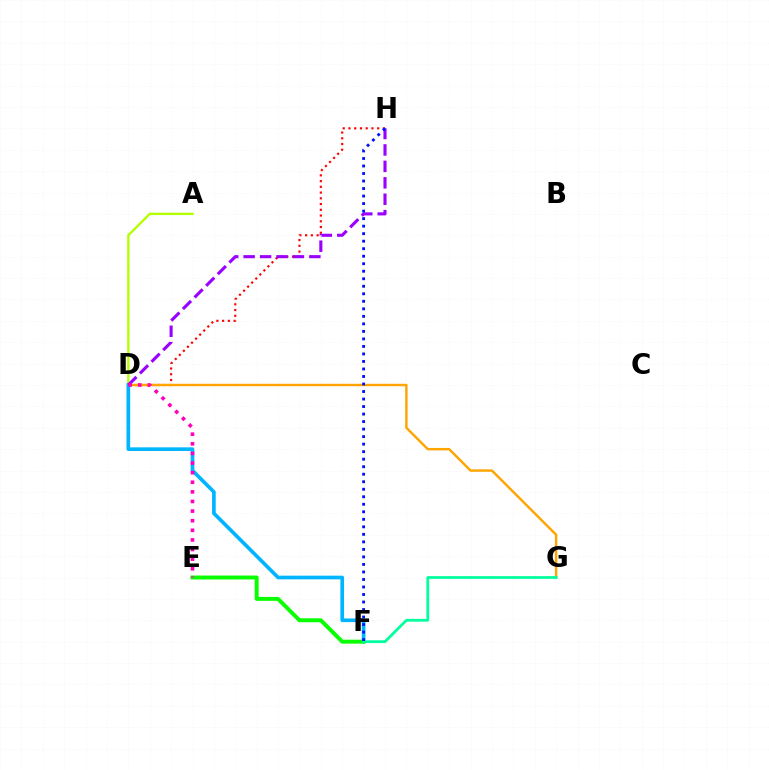{('D', 'H'): [{'color': '#ff0000', 'line_style': 'dotted', 'thickness': 1.56}, {'color': '#9b00ff', 'line_style': 'dashed', 'thickness': 2.23}], ('D', 'G'): [{'color': '#ffa500', 'line_style': 'solid', 'thickness': 1.75}], ('A', 'D'): [{'color': '#b3ff00', 'line_style': 'solid', 'thickness': 1.68}], ('D', 'F'): [{'color': '#00b5ff', 'line_style': 'solid', 'thickness': 2.64}], ('E', 'F'): [{'color': '#08ff00', 'line_style': 'solid', 'thickness': 2.83}], ('F', 'G'): [{'color': '#00ff9d', 'line_style': 'solid', 'thickness': 1.98}], ('D', 'E'): [{'color': '#ff00bd', 'line_style': 'dotted', 'thickness': 2.61}], ('F', 'H'): [{'color': '#0010ff', 'line_style': 'dotted', 'thickness': 2.04}]}